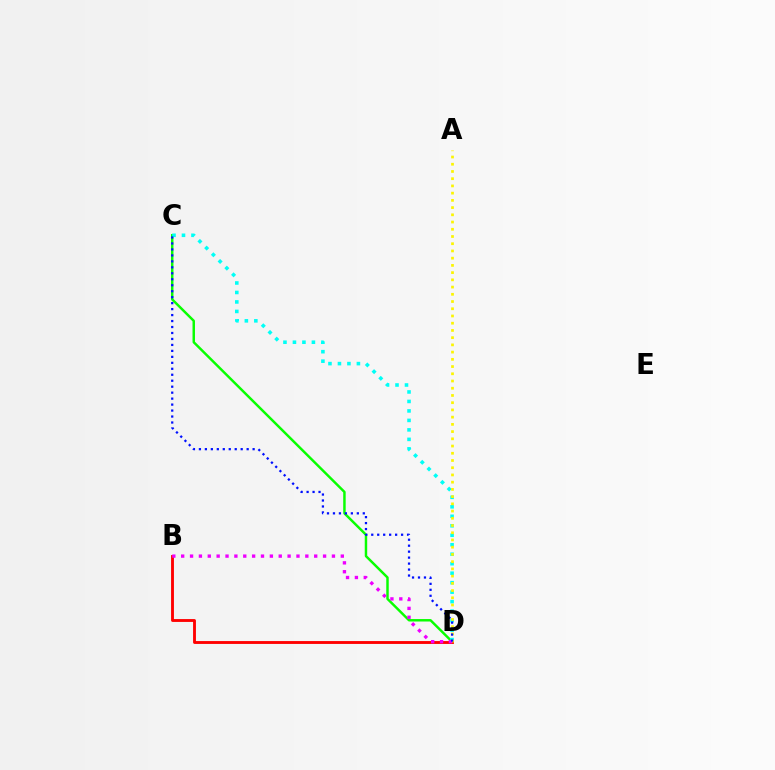{('C', 'D'): [{'color': '#08ff00', 'line_style': 'solid', 'thickness': 1.77}, {'color': '#00fff6', 'line_style': 'dotted', 'thickness': 2.58}, {'color': '#0010ff', 'line_style': 'dotted', 'thickness': 1.62}], ('B', 'D'): [{'color': '#ff0000', 'line_style': 'solid', 'thickness': 2.06}, {'color': '#ee00ff', 'line_style': 'dotted', 'thickness': 2.41}], ('A', 'D'): [{'color': '#fcf500', 'line_style': 'dotted', 'thickness': 1.96}]}